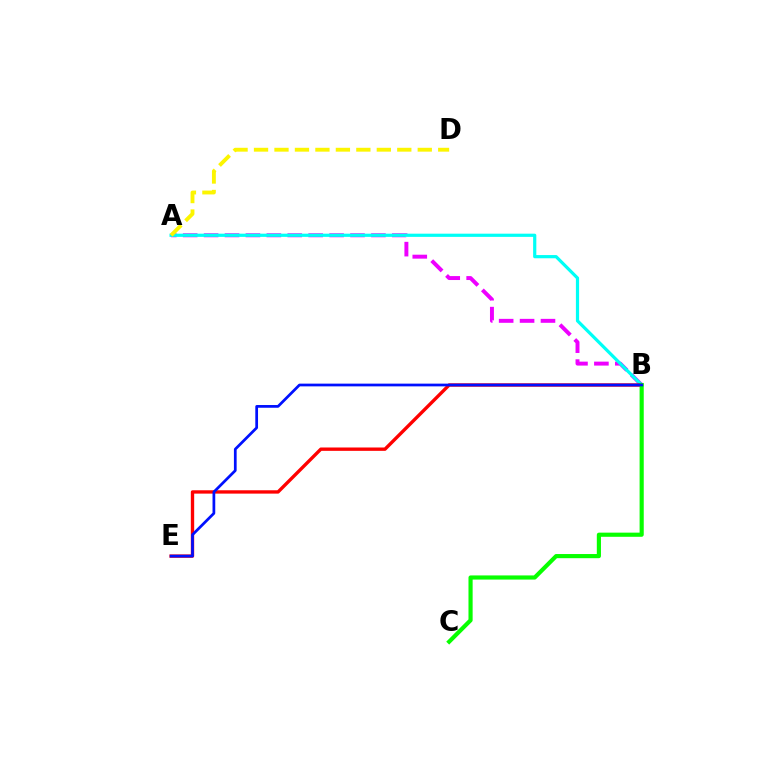{('A', 'B'): [{'color': '#ee00ff', 'line_style': 'dashed', 'thickness': 2.84}, {'color': '#00fff6', 'line_style': 'solid', 'thickness': 2.31}], ('B', 'E'): [{'color': '#ff0000', 'line_style': 'solid', 'thickness': 2.41}, {'color': '#0010ff', 'line_style': 'solid', 'thickness': 1.96}], ('B', 'C'): [{'color': '#08ff00', 'line_style': 'solid', 'thickness': 2.99}], ('A', 'D'): [{'color': '#fcf500', 'line_style': 'dashed', 'thickness': 2.78}]}